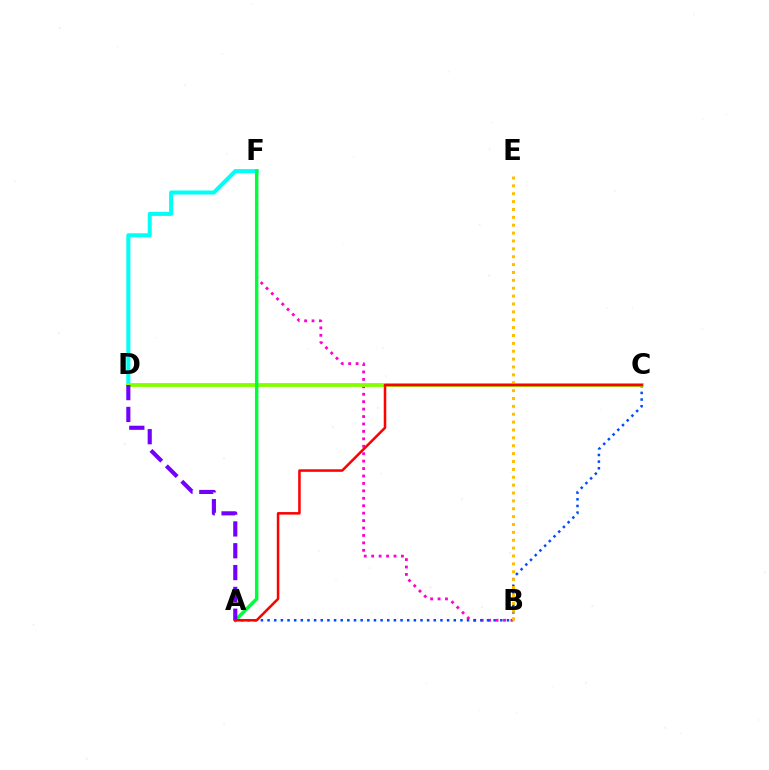{('B', 'F'): [{'color': '#ff00cf', 'line_style': 'dotted', 'thickness': 2.02}], ('A', 'C'): [{'color': '#004bff', 'line_style': 'dotted', 'thickness': 1.81}, {'color': '#ff0000', 'line_style': 'solid', 'thickness': 1.83}], ('D', 'F'): [{'color': '#00fff6', 'line_style': 'solid', 'thickness': 2.9}], ('C', 'D'): [{'color': '#84ff00', 'line_style': 'solid', 'thickness': 2.76}], ('B', 'E'): [{'color': '#ffbd00', 'line_style': 'dotted', 'thickness': 2.14}], ('A', 'F'): [{'color': '#00ff39', 'line_style': 'solid', 'thickness': 2.49}], ('A', 'D'): [{'color': '#7200ff', 'line_style': 'dashed', 'thickness': 2.96}]}